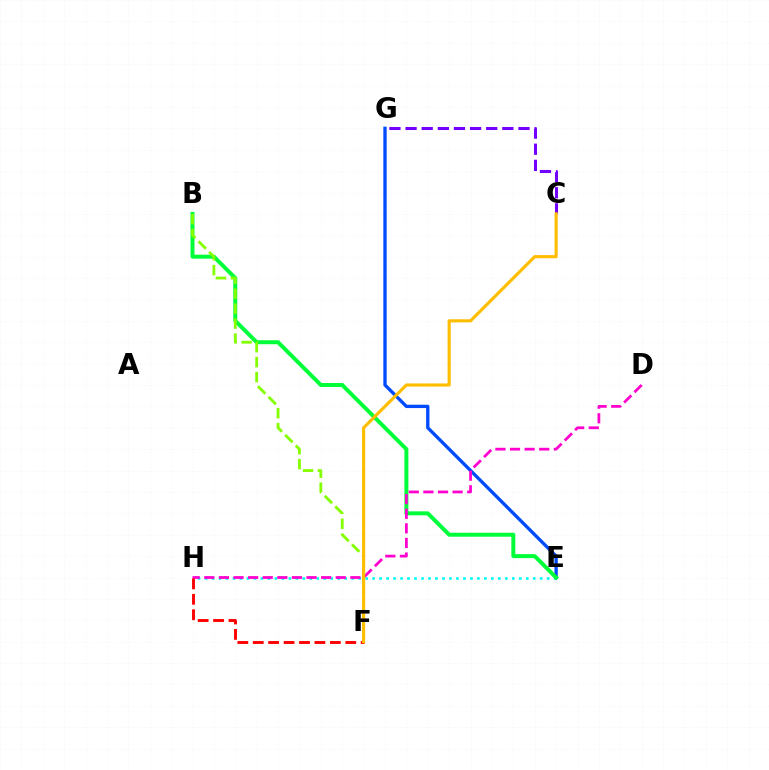{('E', 'H'): [{'color': '#00fff6', 'line_style': 'dotted', 'thickness': 1.9}], ('E', 'G'): [{'color': '#004bff', 'line_style': 'solid', 'thickness': 2.41}], ('B', 'E'): [{'color': '#00ff39', 'line_style': 'solid', 'thickness': 2.87}], ('B', 'F'): [{'color': '#84ff00', 'line_style': 'dashed', 'thickness': 2.03}], ('C', 'G'): [{'color': '#7200ff', 'line_style': 'dashed', 'thickness': 2.19}], ('D', 'H'): [{'color': '#ff00cf', 'line_style': 'dashed', 'thickness': 1.98}], ('F', 'H'): [{'color': '#ff0000', 'line_style': 'dashed', 'thickness': 2.09}], ('C', 'F'): [{'color': '#ffbd00', 'line_style': 'solid', 'thickness': 2.26}]}